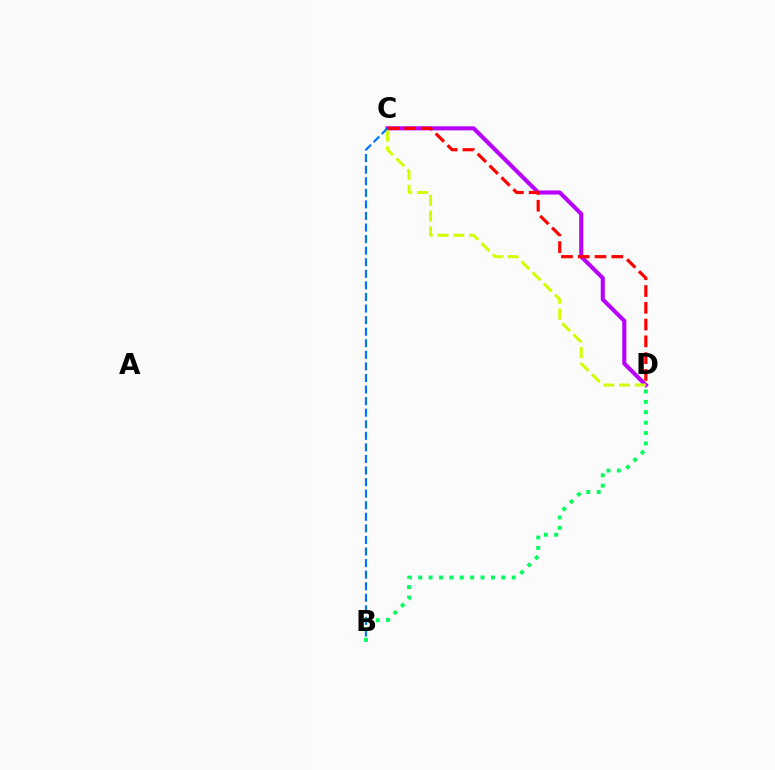{('C', 'D'): [{'color': '#b900ff', 'line_style': 'solid', 'thickness': 2.94}, {'color': '#d1ff00', 'line_style': 'dashed', 'thickness': 2.15}, {'color': '#ff0000', 'line_style': 'dashed', 'thickness': 2.28}], ('B', 'C'): [{'color': '#0074ff', 'line_style': 'dashed', 'thickness': 1.57}], ('B', 'D'): [{'color': '#00ff5c', 'line_style': 'dotted', 'thickness': 2.82}]}